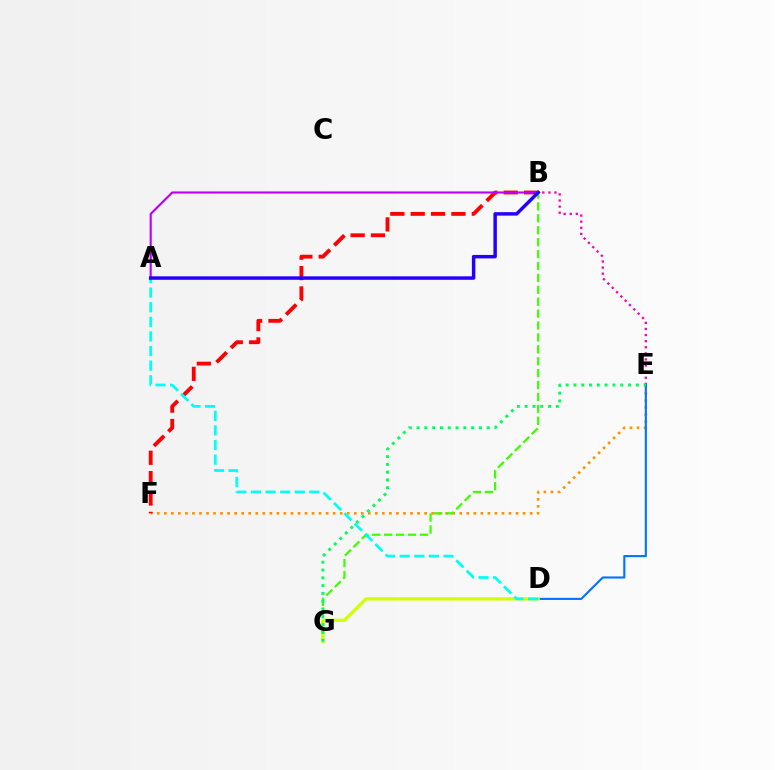{('B', 'E'): [{'color': '#ff00ac', 'line_style': 'dotted', 'thickness': 1.66}], ('E', 'F'): [{'color': '#ff9400', 'line_style': 'dotted', 'thickness': 1.91}], ('D', 'E'): [{'color': '#0074ff', 'line_style': 'solid', 'thickness': 1.53}], ('B', 'G'): [{'color': '#3dff00', 'line_style': 'dashed', 'thickness': 1.62}], ('D', 'G'): [{'color': '#d1ff00', 'line_style': 'solid', 'thickness': 2.33}], ('E', 'G'): [{'color': '#00ff5c', 'line_style': 'dotted', 'thickness': 2.12}], ('B', 'F'): [{'color': '#ff0000', 'line_style': 'dashed', 'thickness': 2.77}], ('A', 'B'): [{'color': '#b900ff', 'line_style': 'solid', 'thickness': 1.53}, {'color': '#2500ff', 'line_style': 'solid', 'thickness': 2.5}], ('A', 'D'): [{'color': '#00fff6', 'line_style': 'dashed', 'thickness': 1.98}]}